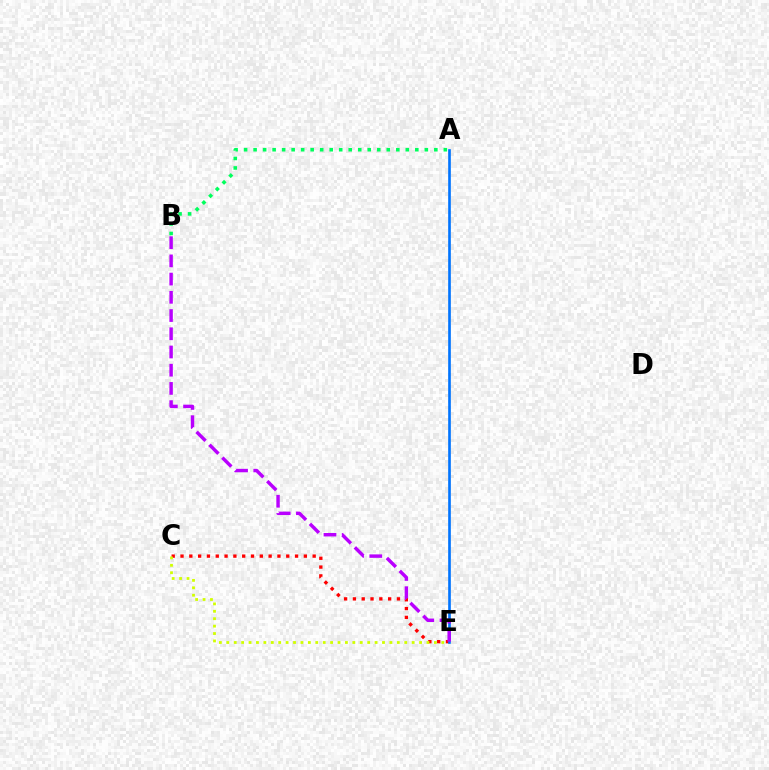{('C', 'E'): [{'color': '#ff0000', 'line_style': 'dotted', 'thickness': 2.39}, {'color': '#d1ff00', 'line_style': 'dotted', 'thickness': 2.01}], ('A', 'B'): [{'color': '#00ff5c', 'line_style': 'dotted', 'thickness': 2.58}], ('A', 'E'): [{'color': '#0074ff', 'line_style': 'solid', 'thickness': 1.91}], ('B', 'E'): [{'color': '#b900ff', 'line_style': 'dashed', 'thickness': 2.47}]}